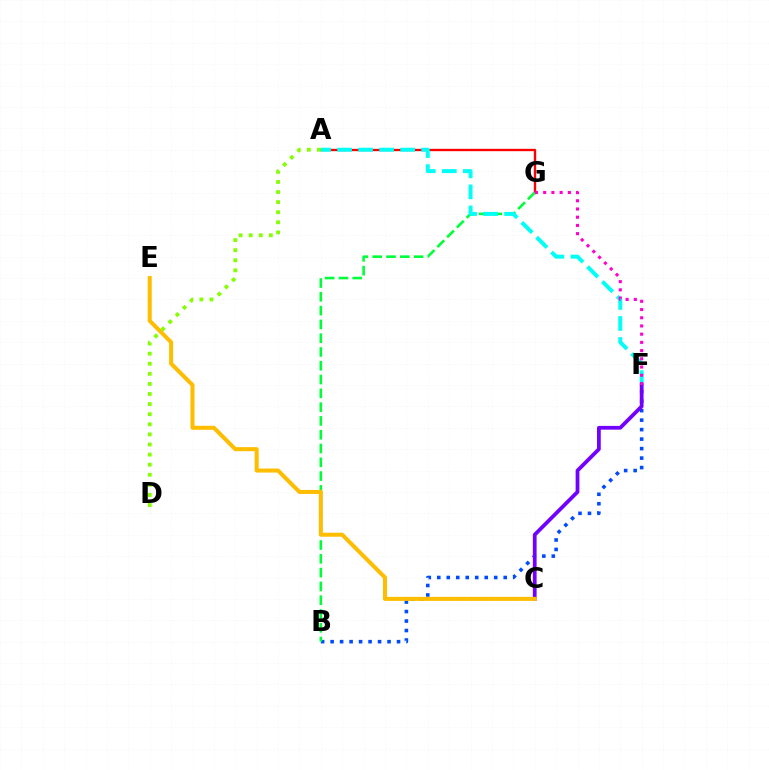{('A', 'G'): [{'color': '#ff0000', 'line_style': 'solid', 'thickness': 1.69}], ('B', 'F'): [{'color': '#004bff', 'line_style': 'dotted', 'thickness': 2.58}], ('B', 'G'): [{'color': '#00ff39', 'line_style': 'dashed', 'thickness': 1.87}], ('A', 'F'): [{'color': '#00fff6', 'line_style': 'dashed', 'thickness': 2.86}], ('C', 'F'): [{'color': '#7200ff', 'line_style': 'solid', 'thickness': 2.71}], ('C', 'E'): [{'color': '#ffbd00', 'line_style': 'solid', 'thickness': 2.9}], ('A', 'D'): [{'color': '#84ff00', 'line_style': 'dotted', 'thickness': 2.74}], ('F', 'G'): [{'color': '#ff00cf', 'line_style': 'dotted', 'thickness': 2.23}]}